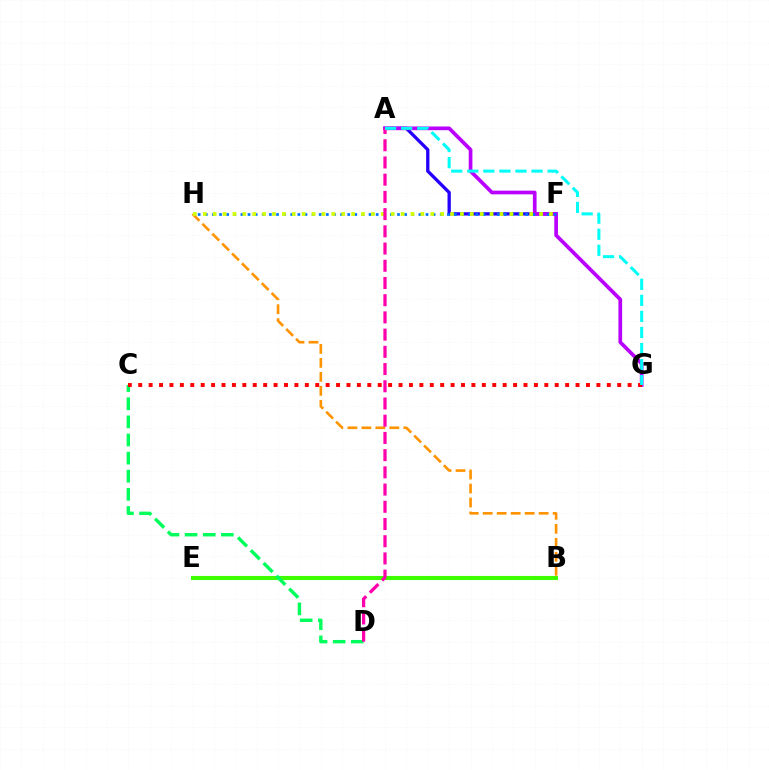{('B', 'E'): [{'color': '#3dff00', 'line_style': 'solid', 'thickness': 2.94}], ('A', 'F'): [{'color': '#2500ff', 'line_style': 'solid', 'thickness': 2.38}], ('A', 'G'): [{'color': '#b900ff', 'line_style': 'solid', 'thickness': 2.66}, {'color': '#00fff6', 'line_style': 'dashed', 'thickness': 2.18}], ('C', 'D'): [{'color': '#00ff5c', 'line_style': 'dashed', 'thickness': 2.46}], ('F', 'H'): [{'color': '#0074ff', 'line_style': 'dotted', 'thickness': 1.93}, {'color': '#d1ff00', 'line_style': 'dotted', 'thickness': 2.69}], ('B', 'H'): [{'color': '#ff9400', 'line_style': 'dashed', 'thickness': 1.9}], ('C', 'G'): [{'color': '#ff0000', 'line_style': 'dotted', 'thickness': 2.83}], ('A', 'D'): [{'color': '#ff00ac', 'line_style': 'dashed', 'thickness': 2.34}]}